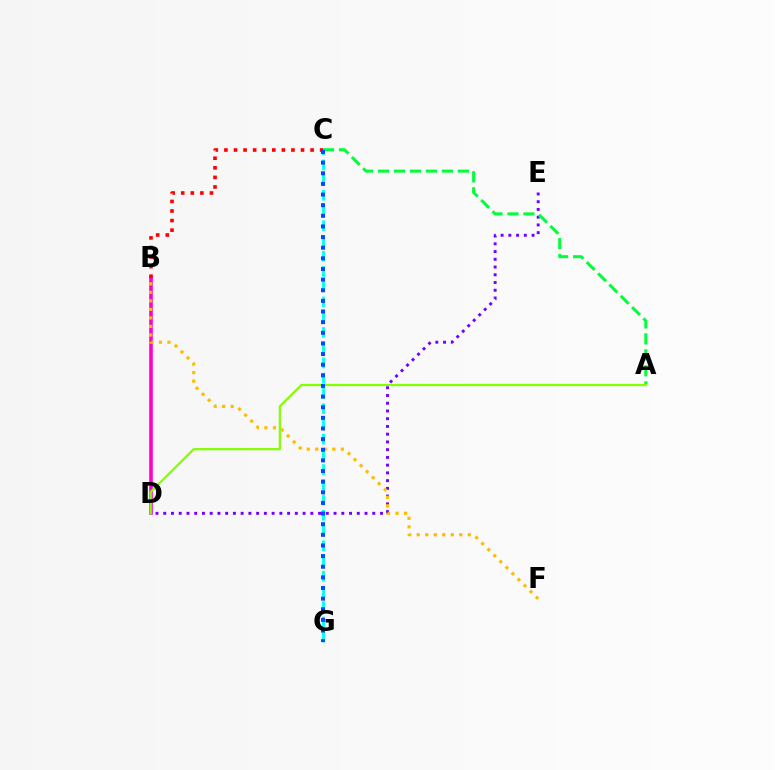{('D', 'E'): [{'color': '#7200ff', 'line_style': 'dotted', 'thickness': 2.1}], ('B', 'D'): [{'color': '#ff00cf', 'line_style': 'solid', 'thickness': 2.58}], ('A', 'C'): [{'color': '#00ff39', 'line_style': 'dashed', 'thickness': 2.17}], ('B', 'F'): [{'color': '#ffbd00', 'line_style': 'dotted', 'thickness': 2.31}], ('B', 'C'): [{'color': '#ff0000', 'line_style': 'dotted', 'thickness': 2.6}], ('A', 'D'): [{'color': '#84ff00', 'line_style': 'solid', 'thickness': 1.61}], ('C', 'G'): [{'color': '#00fff6', 'line_style': 'dashed', 'thickness': 2.07}, {'color': '#004bff', 'line_style': 'dotted', 'thickness': 2.89}]}